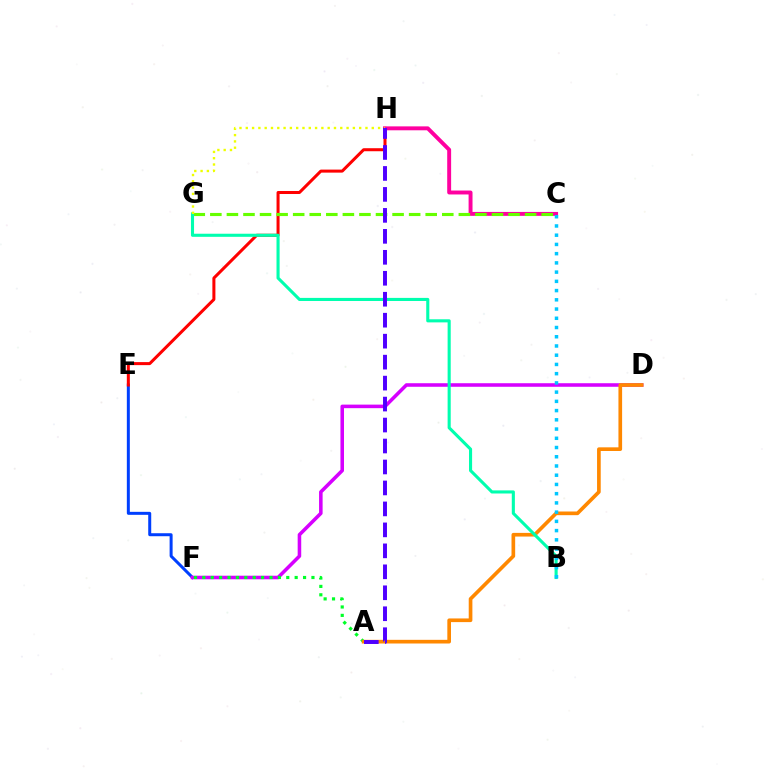{('E', 'F'): [{'color': '#003fff', 'line_style': 'solid', 'thickness': 2.16}], ('E', 'H'): [{'color': '#ff0000', 'line_style': 'solid', 'thickness': 2.18}], ('D', 'F'): [{'color': '#d600ff', 'line_style': 'solid', 'thickness': 2.56}], ('C', 'H'): [{'color': '#ff00a0', 'line_style': 'solid', 'thickness': 2.82}], ('A', 'F'): [{'color': '#00ff27', 'line_style': 'dotted', 'thickness': 2.28}], ('A', 'D'): [{'color': '#ff8800', 'line_style': 'solid', 'thickness': 2.64}], ('C', 'G'): [{'color': '#66ff00', 'line_style': 'dashed', 'thickness': 2.25}], ('B', 'G'): [{'color': '#00ffaf', 'line_style': 'solid', 'thickness': 2.23}], ('B', 'C'): [{'color': '#00c7ff', 'line_style': 'dotted', 'thickness': 2.51}], ('G', 'H'): [{'color': '#eeff00', 'line_style': 'dotted', 'thickness': 1.71}], ('A', 'H'): [{'color': '#4f00ff', 'line_style': 'dashed', 'thickness': 2.85}]}